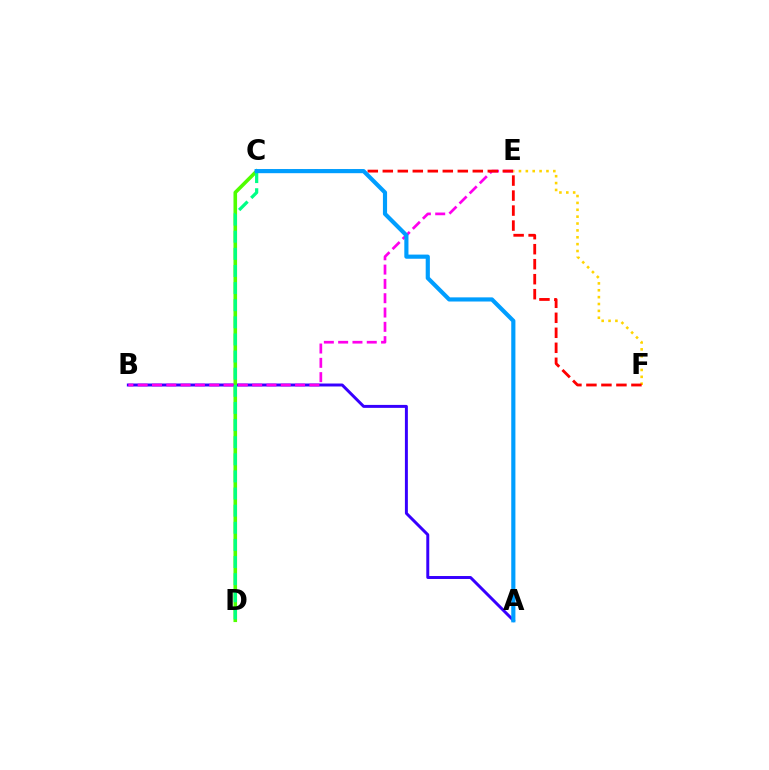{('A', 'B'): [{'color': '#3700ff', 'line_style': 'solid', 'thickness': 2.13}], ('C', 'D'): [{'color': '#4fff00', 'line_style': 'solid', 'thickness': 2.59}, {'color': '#00ff86', 'line_style': 'dashed', 'thickness': 2.33}], ('B', 'E'): [{'color': '#ff00ed', 'line_style': 'dashed', 'thickness': 1.94}], ('E', 'F'): [{'color': '#ffd500', 'line_style': 'dotted', 'thickness': 1.87}], ('C', 'F'): [{'color': '#ff0000', 'line_style': 'dashed', 'thickness': 2.04}], ('A', 'C'): [{'color': '#009eff', 'line_style': 'solid', 'thickness': 2.99}]}